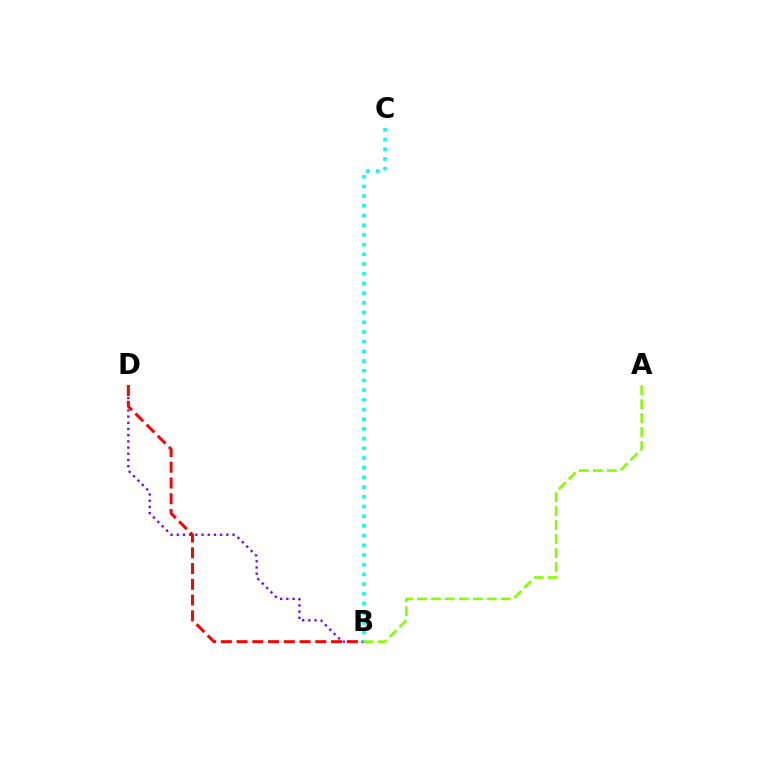{('B', 'D'): [{'color': '#7200ff', 'line_style': 'dotted', 'thickness': 1.68}, {'color': '#ff0000', 'line_style': 'dashed', 'thickness': 2.14}], ('A', 'B'): [{'color': '#84ff00', 'line_style': 'dashed', 'thickness': 1.9}], ('B', 'C'): [{'color': '#00fff6', 'line_style': 'dotted', 'thickness': 2.64}]}